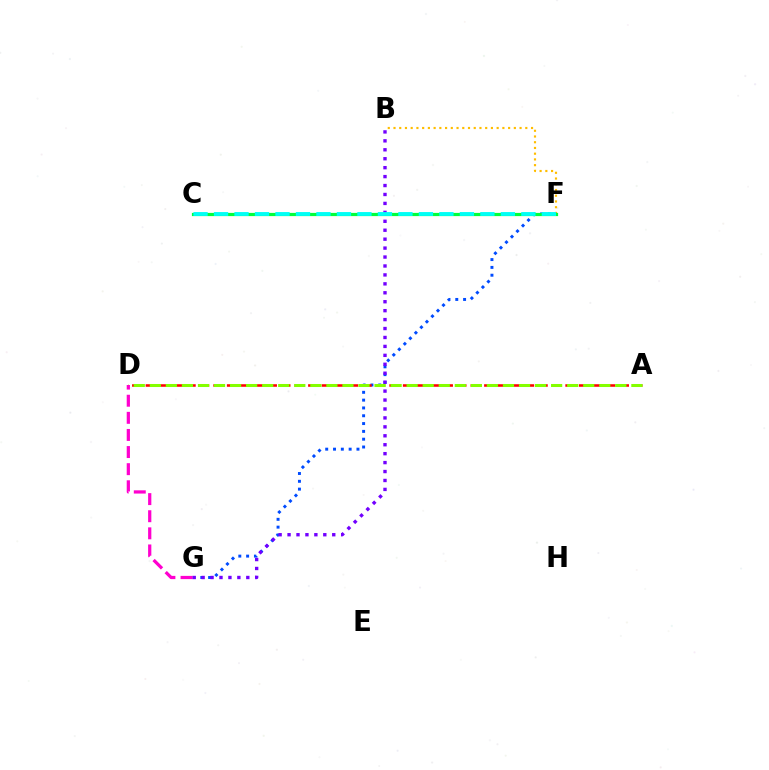{('F', 'G'): [{'color': '#004bff', 'line_style': 'dotted', 'thickness': 2.12}], ('B', 'F'): [{'color': '#ffbd00', 'line_style': 'dotted', 'thickness': 1.56}], ('A', 'D'): [{'color': '#ff0000', 'line_style': 'dashed', 'thickness': 1.84}, {'color': '#84ff00', 'line_style': 'dashed', 'thickness': 2.18}], ('B', 'G'): [{'color': '#7200ff', 'line_style': 'dotted', 'thickness': 2.43}], ('C', 'F'): [{'color': '#00ff39', 'line_style': 'solid', 'thickness': 2.31}, {'color': '#00fff6', 'line_style': 'dashed', 'thickness': 2.78}], ('D', 'G'): [{'color': '#ff00cf', 'line_style': 'dashed', 'thickness': 2.32}]}